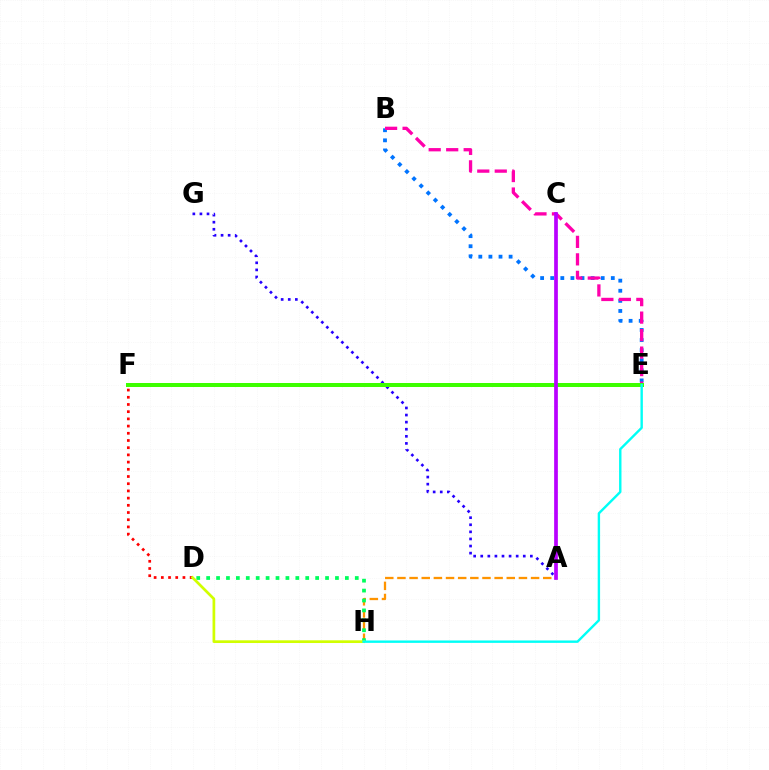{('D', 'F'): [{'color': '#ff0000', 'line_style': 'dotted', 'thickness': 1.96}], ('A', 'H'): [{'color': '#ff9400', 'line_style': 'dashed', 'thickness': 1.65}], ('B', 'E'): [{'color': '#0074ff', 'line_style': 'dotted', 'thickness': 2.74}, {'color': '#ff00ac', 'line_style': 'dashed', 'thickness': 2.38}], ('A', 'G'): [{'color': '#2500ff', 'line_style': 'dotted', 'thickness': 1.93}], ('E', 'F'): [{'color': '#3dff00', 'line_style': 'solid', 'thickness': 2.88}], ('D', 'H'): [{'color': '#00ff5c', 'line_style': 'dotted', 'thickness': 2.69}, {'color': '#d1ff00', 'line_style': 'solid', 'thickness': 1.95}], ('A', 'C'): [{'color': '#b900ff', 'line_style': 'solid', 'thickness': 2.67}], ('E', 'H'): [{'color': '#00fff6', 'line_style': 'solid', 'thickness': 1.73}]}